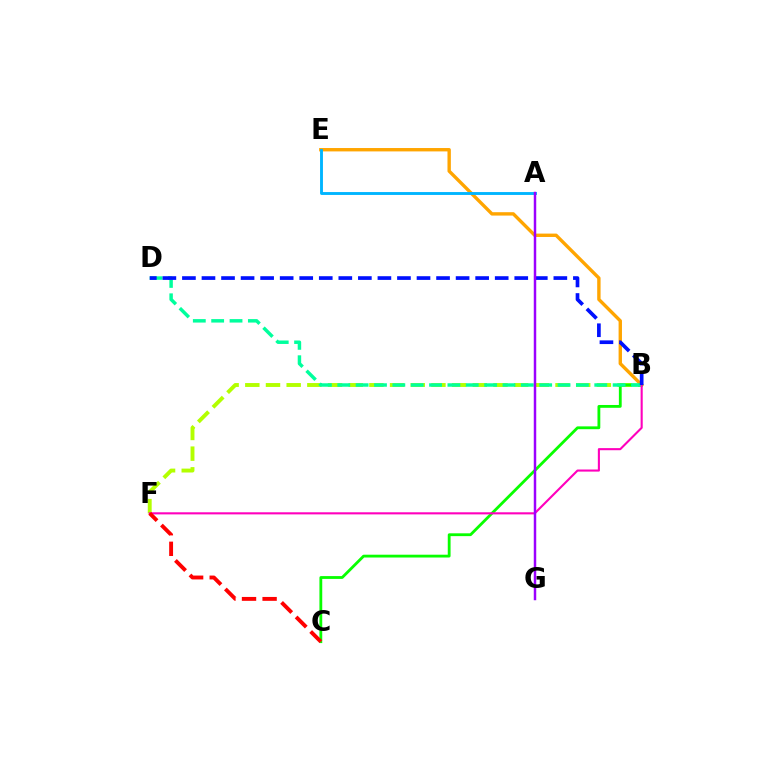{('B', 'E'): [{'color': '#ffa500', 'line_style': 'solid', 'thickness': 2.43}], ('B', 'F'): [{'color': '#b3ff00', 'line_style': 'dashed', 'thickness': 2.81}, {'color': '#ff00bd', 'line_style': 'solid', 'thickness': 1.51}], ('B', 'C'): [{'color': '#08ff00', 'line_style': 'solid', 'thickness': 2.03}], ('B', 'D'): [{'color': '#00ff9d', 'line_style': 'dashed', 'thickness': 2.49}, {'color': '#0010ff', 'line_style': 'dashed', 'thickness': 2.66}], ('C', 'F'): [{'color': '#ff0000', 'line_style': 'dashed', 'thickness': 2.8}], ('A', 'E'): [{'color': '#00b5ff', 'line_style': 'solid', 'thickness': 2.07}], ('A', 'G'): [{'color': '#9b00ff', 'line_style': 'solid', 'thickness': 1.78}]}